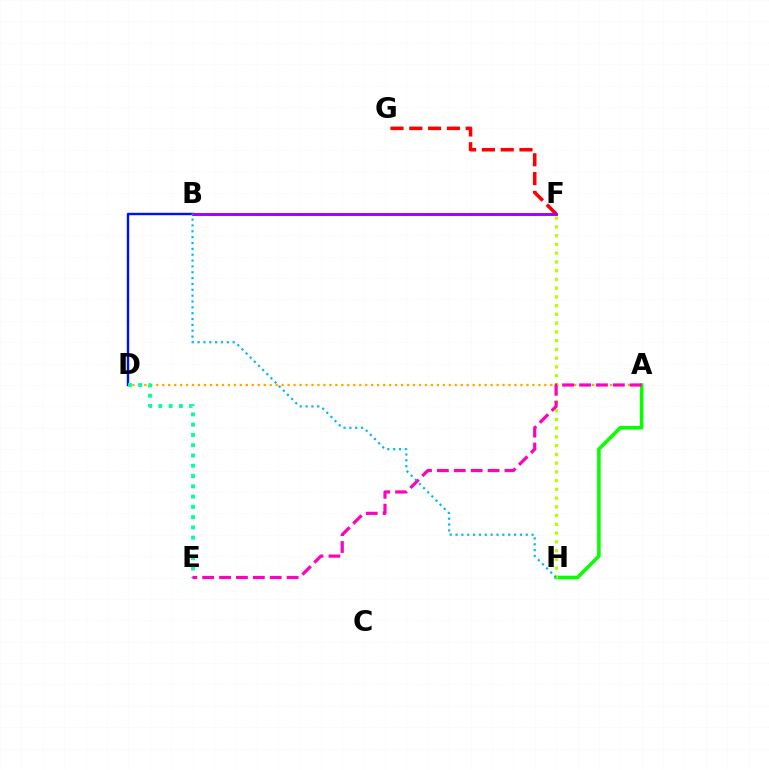{('A', 'D'): [{'color': '#ffa500', 'line_style': 'dotted', 'thickness': 1.62}], ('F', 'G'): [{'color': '#ff0000', 'line_style': 'dashed', 'thickness': 2.55}], ('B', 'D'): [{'color': '#0010ff', 'line_style': 'solid', 'thickness': 1.74}], ('A', 'H'): [{'color': '#08ff00', 'line_style': 'solid', 'thickness': 2.58}], ('D', 'E'): [{'color': '#00ff9d', 'line_style': 'dotted', 'thickness': 2.79}], ('F', 'H'): [{'color': '#b3ff00', 'line_style': 'dotted', 'thickness': 2.38}], ('B', 'F'): [{'color': '#9b00ff', 'line_style': 'solid', 'thickness': 2.08}], ('A', 'E'): [{'color': '#ff00bd', 'line_style': 'dashed', 'thickness': 2.29}], ('B', 'H'): [{'color': '#00b5ff', 'line_style': 'dotted', 'thickness': 1.59}]}